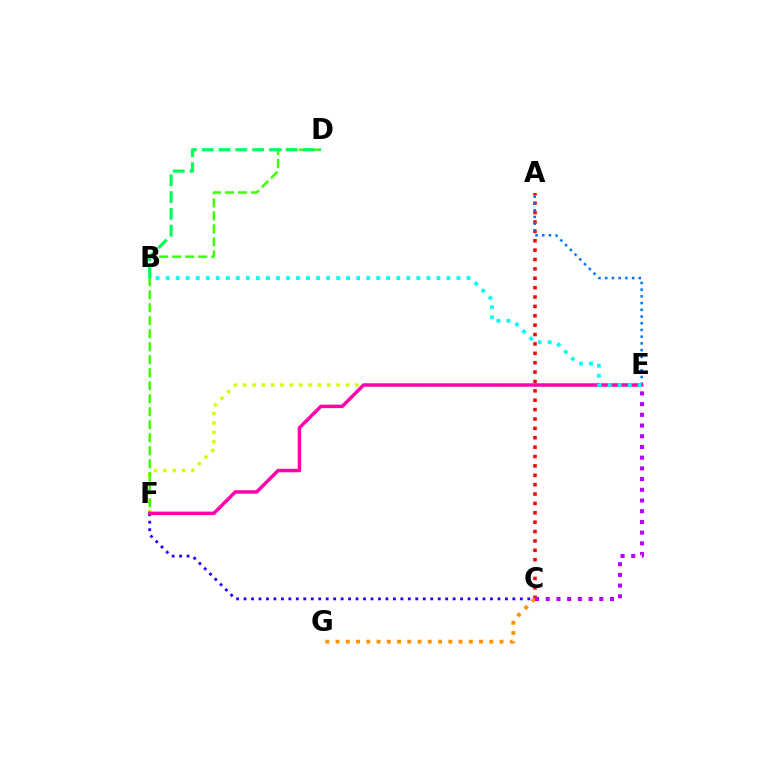{('C', 'F'): [{'color': '#2500ff', 'line_style': 'dotted', 'thickness': 2.03}], ('A', 'C'): [{'color': '#ff0000', 'line_style': 'dotted', 'thickness': 2.55}], ('E', 'F'): [{'color': '#d1ff00', 'line_style': 'dotted', 'thickness': 2.54}, {'color': '#ff00ac', 'line_style': 'solid', 'thickness': 2.49}], ('D', 'F'): [{'color': '#3dff00', 'line_style': 'dashed', 'thickness': 1.77}], ('A', 'E'): [{'color': '#0074ff', 'line_style': 'dotted', 'thickness': 1.83}], ('C', 'G'): [{'color': '#ff9400', 'line_style': 'dotted', 'thickness': 2.79}], ('B', 'D'): [{'color': '#00ff5c', 'line_style': 'dashed', 'thickness': 2.28}], ('C', 'E'): [{'color': '#b900ff', 'line_style': 'dotted', 'thickness': 2.91}], ('B', 'E'): [{'color': '#00fff6', 'line_style': 'dotted', 'thickness': 2.72}]}